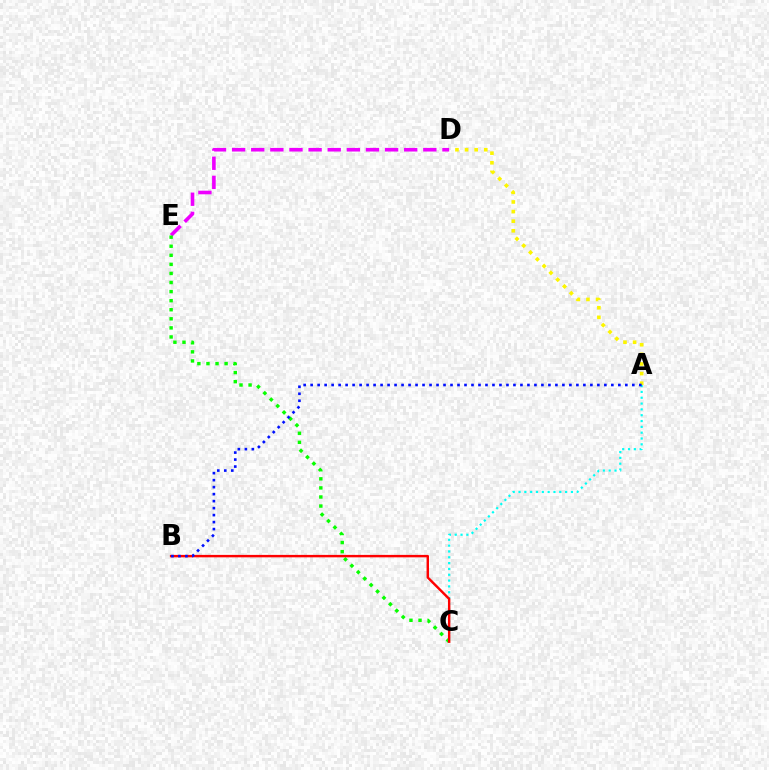{('D', 'E'): [{'color': '#ee00ff', 'line_style': 'dashed', 'thickness': 2.6}], ('A', 'D'): [{'color': '#fcf500', 'line_style': 'dotted', 'thickness': 2.61}], ('C', 'E'): [{'color': '#08ff00', 'line_style': 'dotted', 'thickness': 2.46}], ('A', 'C'): [{'color': '#00fff6', 'line_style': 'dotted', 'thickness': 1.58}], ('B', 'C'): [{'color': '#ff0000', 'line_style': 'solid', 'thickness': 1.75}], ('A', 'B'): [{'color': '#0010ff', 'line_style': 'dotted', 'thickness': 1.9}]}